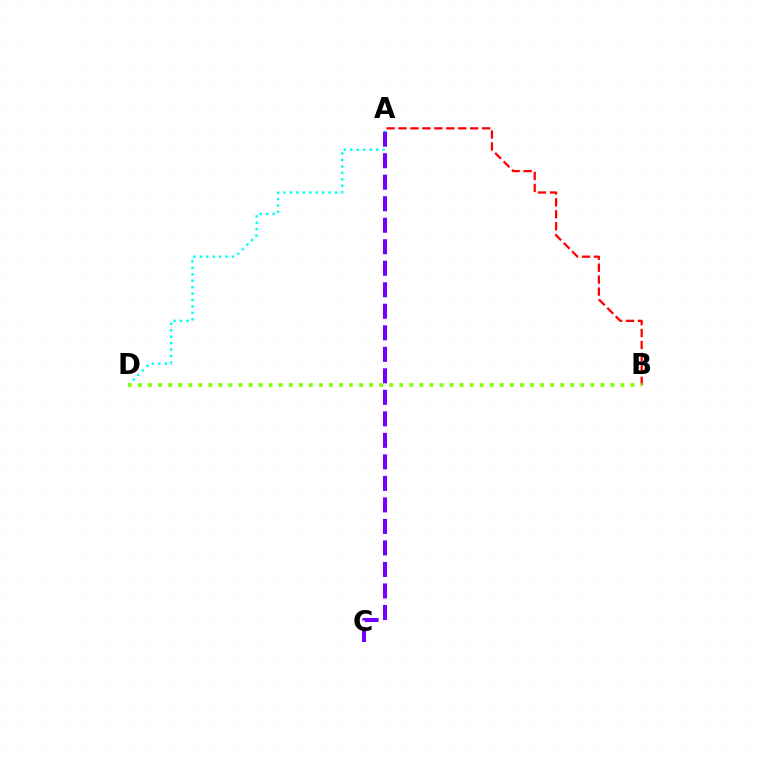{('A', 'B'): [{'color': '#ff0000', 'line_style': 'dashed', 'thickness': 1.62}], ('A', 'D'): [{'color': '#00fff6', 'line_style': 'dotted', 'thickness': 1.75}], ('B', 'D'): [{'color': '#84ff00', 'line_style': 'dotted', 'thickness': 2.73}], ('A', 'C'): [{'color': '#7200ff', 'line_style': 'dashed', 'thickness': 2.92}]}